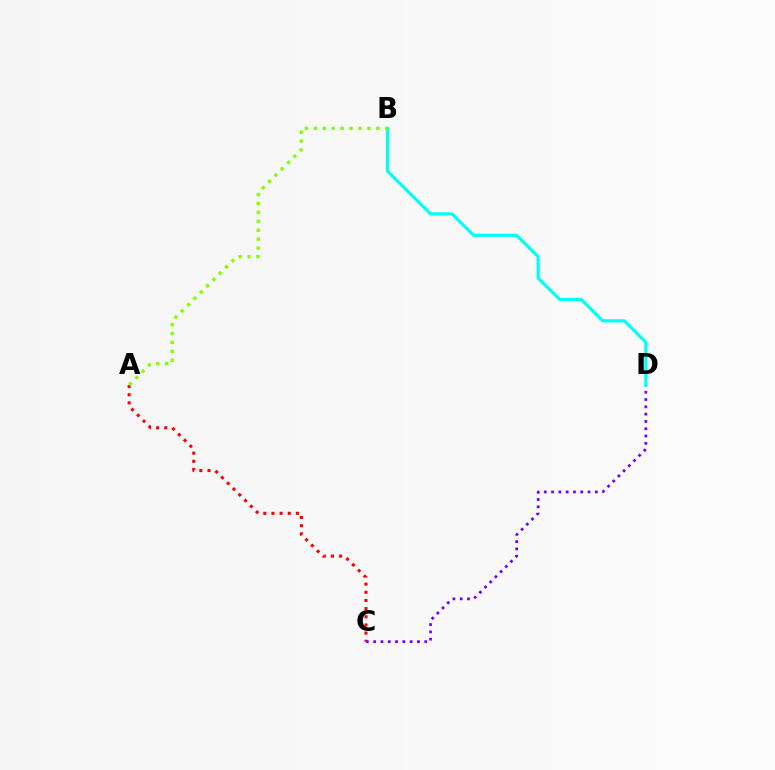{('A', 'C'): [{'color': '#ff0000', 'line_style': 'dotted', 'thickness': 2.22}], ('C', 'D'): [{'color': '#7200ff', 'line_style': 'dotted', 'thickness': 1.98}], ('B', 'D'): [{'color': '#00fff6', 'line_style': 'solid', 'thickness': 2.28}], ('A', 'B'): [{'color': '#84ff00', 'line_style': 'dotted', 'thickness': 2.42}]}